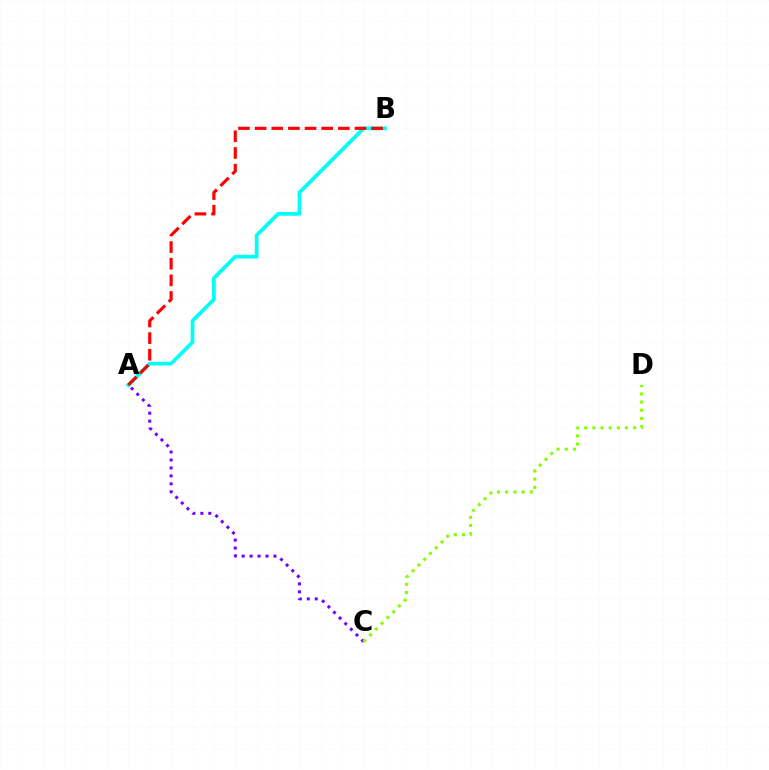{('A', 'C'): [{'color': '#7200ff', 'line_style': 'dotted', 'thickness': 2.16}], ('A', 'B'): [{'color': '#00fff6', 'line_style': 'solid', 'thickness': 2.68}, {'color': '#ff0000', 'line_style': 'dashed', 'thickness': 2.26}], ('C', 'D'): [{'color': '#84ff00', 'line_style': 'dotted', 'thickness': 2.22}]}